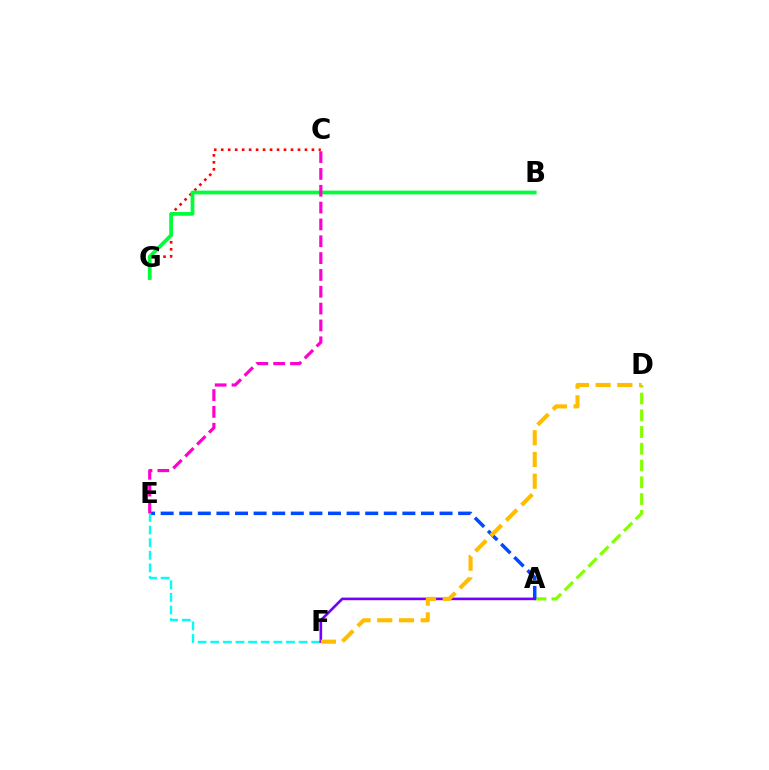{('A', 'D'): [{'color': '#84ff00', 'line_style': 'dashed', 'thickness': 2.28}], ('C', 'G'): [{'color': '#ff0000', 'line_style': 'dotted', 'thickness': 1.9}], ('A', 'E'): [{'color': '#004bff', 'line_style': 'dashed', 'thickness': 2.53}], ('B', 'G'): [{'color': '#00ff39', 'line_style': 'solid', 'thickness': 2.69}], ('E', 'F'): [{'color': '#00fff6', 'line_style': 'dashed', 'thickness': 1.71}], ('C', 'E'): [{'color': '#ff00cf', 'line_style': 'dashed', 'thickness': 2.29}], ('A', 'F'): [{'color': '#7200ff', 'line_style': 'solid', 'thickness': 1.89}], ('D', 'F'): [{'color': '#ffbd00', 'line_style': 'dashed', 'thickness': 2.95}]}